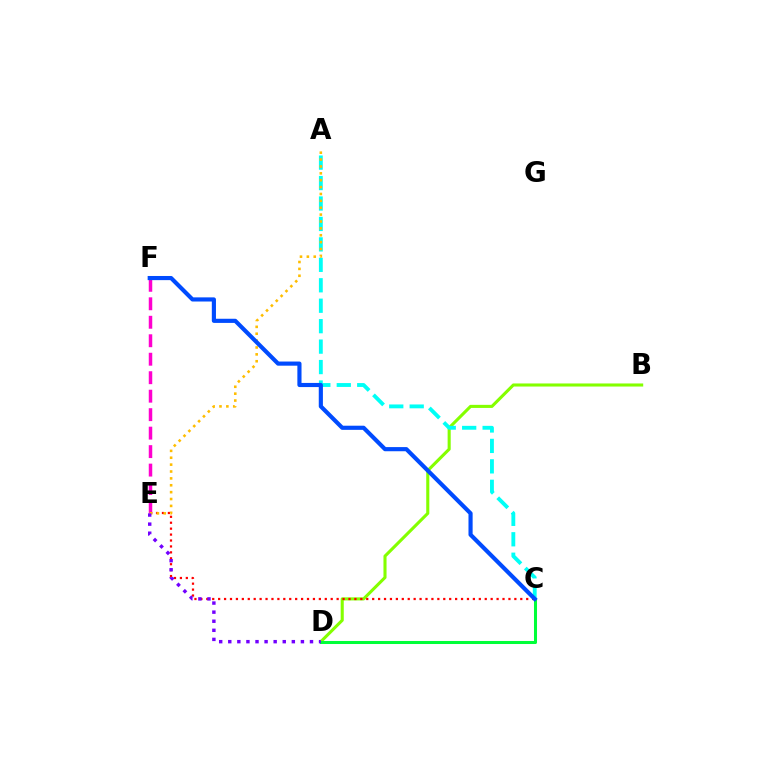{('B', 'D'): [{'color': '#84ff00', 'line_style': 'solid', 'thickness': 2.22}], ('E', 'F'): [{'color': '#ff00cf', 'line_style': 'dashed', 'thickness': 2.51}], ('A', 'C'): [{'color': '#00fff6', 'line_style': 'dashed', 'thickness': 2.78}], ('C', 'D'): [{'color': '#00ff39', 'line_style': 'solid', 'thickness': 2.19}], ('C', 'E'): [{'color': '#ff0000', 'line_style': 'dotted', 'thickness': 1.61}], ('A', 'E'): [{'color': '#ffbd00', 'line_style': 'dotted', 'thickness': 1.87}], ('C', 'F'): [{'color': '#004bff', 'line_style': 'solid', 'thickness': 2.98}], ('D', 'E'): [{'color': '#7200ff', 'line_style': 'dotted', 'thickness': 2.47}]}